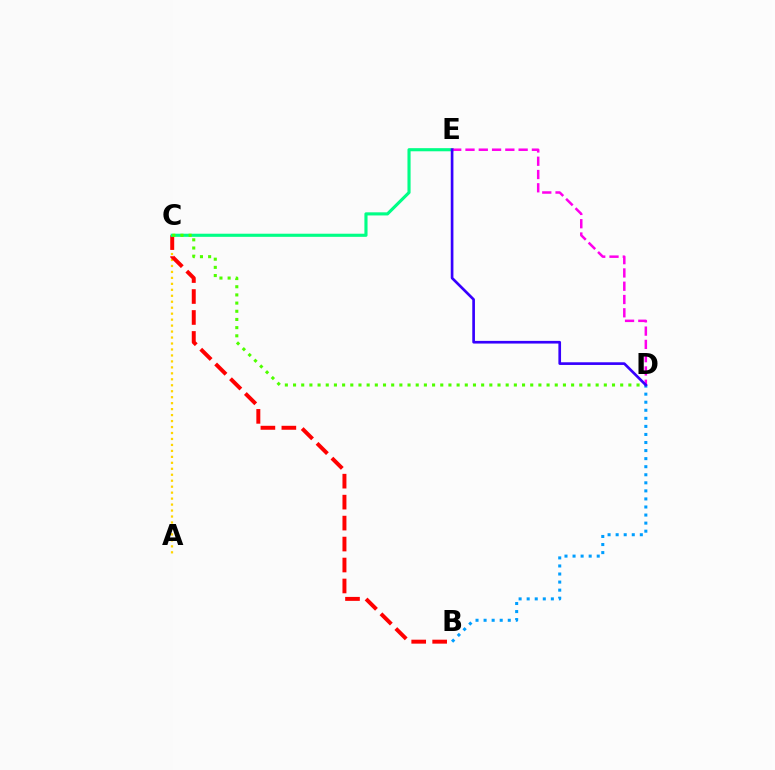{('A', 'C'): [{'color': '#ffd500', 'line_style': 'dotted', 'thickness': 1.62}], ('B', 'C'): [{'color': '#ff0000', 'line_style': 'dashed', 'thickness': 2.85}], ('C', 'E'): [{'color': '#00ff86', 'line_style': 'solid', 'thickness': 2.25}], ('C', 'D'): [{'color': '#4fff00', 'line_style': 'dotted', 'thickness': 2.22}], ('D', 'E'): [{'color': '#ff00ed', 'line_style': 'dashed', 'thickness': 1.8}, {'color': '#3700ff', 'line_style': 'solid', 'thickness': 1.92}], ('B', 'D'): [{'color': '#009eff', 'line_style': 'dotted', 'thickness': 2.19}]}